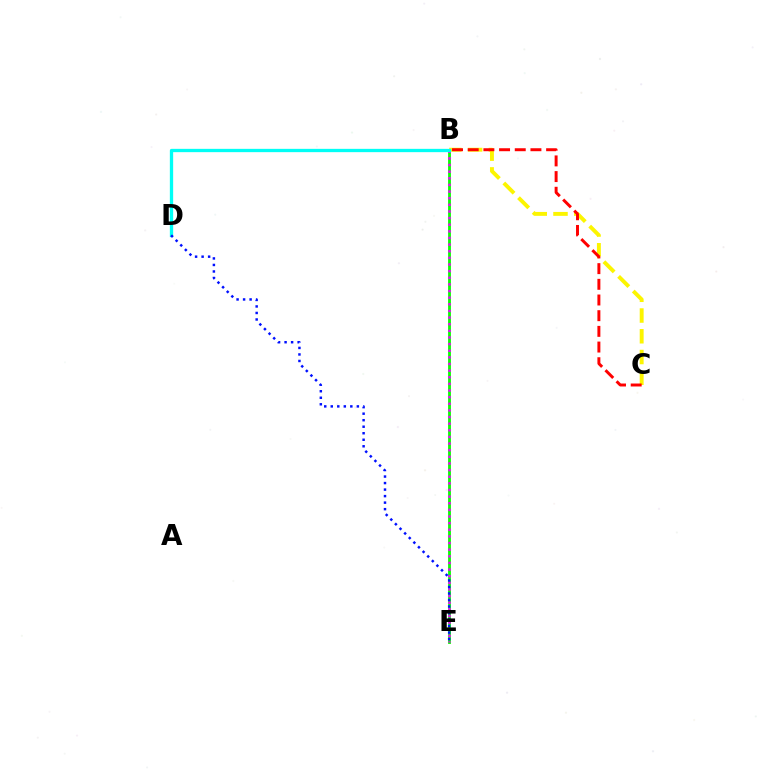{('B', 'C'): [{'color': '#fcf500', 'line_style': 'dashed', 'thickness': 2.82}, {'color': '#ff0000', 'line_style': 'dashed', 'thickness': 2.13}], ('B', 'E'): [{'color': '#08ff00', 'line_style': 'solid', 'thickness': 2.04}, {'color': '#ee00ff', 'line_style': 'dotted', 'thickness': 1.8}], ('B', 'D'): [{'color': '#00fff6', 'line_style': 'solid', 'thickness': 2.38}], ('D', 'E'): [{'color': '#0010ff', 'line_style': 'dotted', 'thickness': 1.77}]}